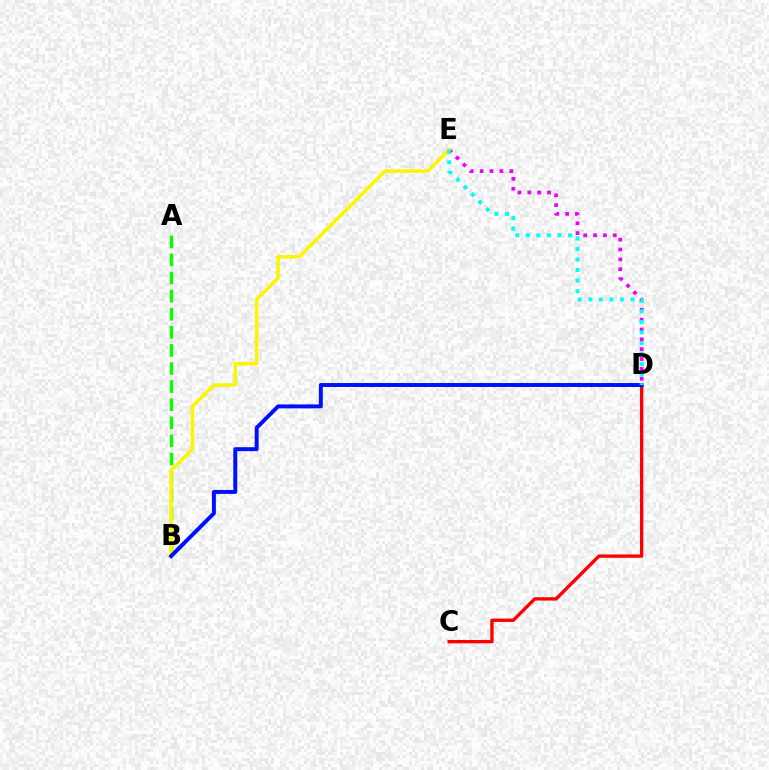{('A', 'B'): [{'color': '#08ff00', 'line_style': 'dashed', 'thickness': 2.46}], ('D', 'E'): [{'color': '#ee00ff', 'line_style': 'dotted', 'thickness': 2.68}, {'color': '#00fff6', 'line_style': 'dotted', 'thickness': 2.87}], ('C', 'D'): [{'color': '#ff0000', 'line_style': 'solid', 'thickness': 2.41}], ('B', 'E'): [{'color': '#fcf500', 'line_style': 'solid', 'thickness': 2.51}], ('B', 'D'): [{'color': '#0010ff', 'line_style': 'solid', 'thickness': 2.84}]}